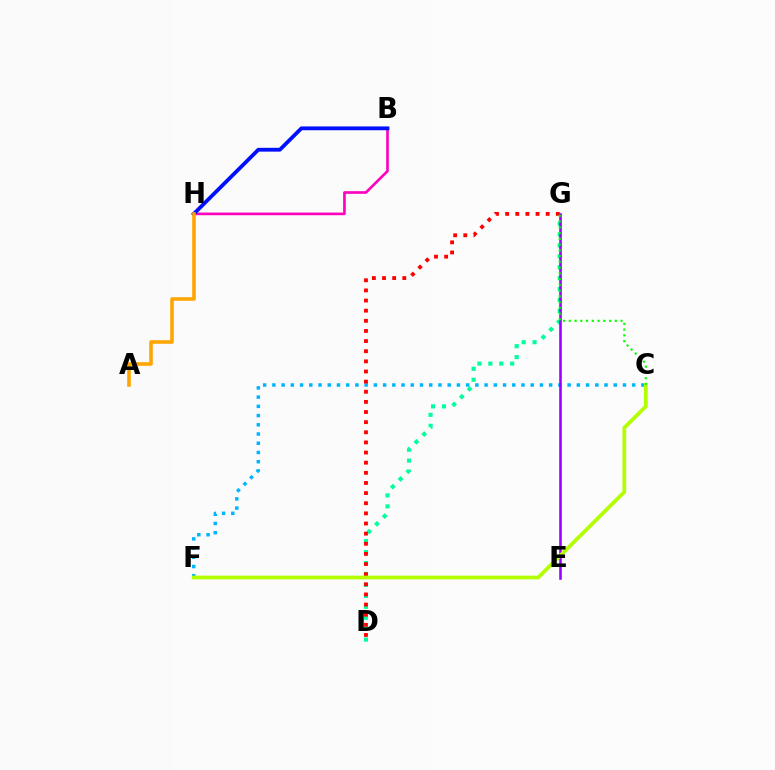{('B', 'H'): [{'color': '#ff00bd', 'line_style': 'solid', 'thickness': 1.9}, {'color': '#0010ff', 'line_style': 'solid', 'thickness': 2.74}], ('C', 'F'): [{'color': '#00b5ff', 'line_style': 'dotted', 'thickness': 2.51}, {'color': '#b3ff00', 'line_style': 'solid', 'thickness': 2.69}], ('D', 'G'): [{'color': '#00ff9d', 'line_style': 'dotted', 'thickness': 2.97}, {'color': '#ff0000', 'line_style': 'dotted', 'thickness': 2.75}], ('A', 'H'): [{'color': '#ffa500', 'line_style': 'solid', 'thickness': 2.57}], ('E', 'G'): [{'color': '#9b00ff', 'line_style': 'solid', 'thickness': 1.85}], ('C', 'G'): [{'color': '#08ff00', 'line_style': 'dotted', 'thickness': 1.56}]}